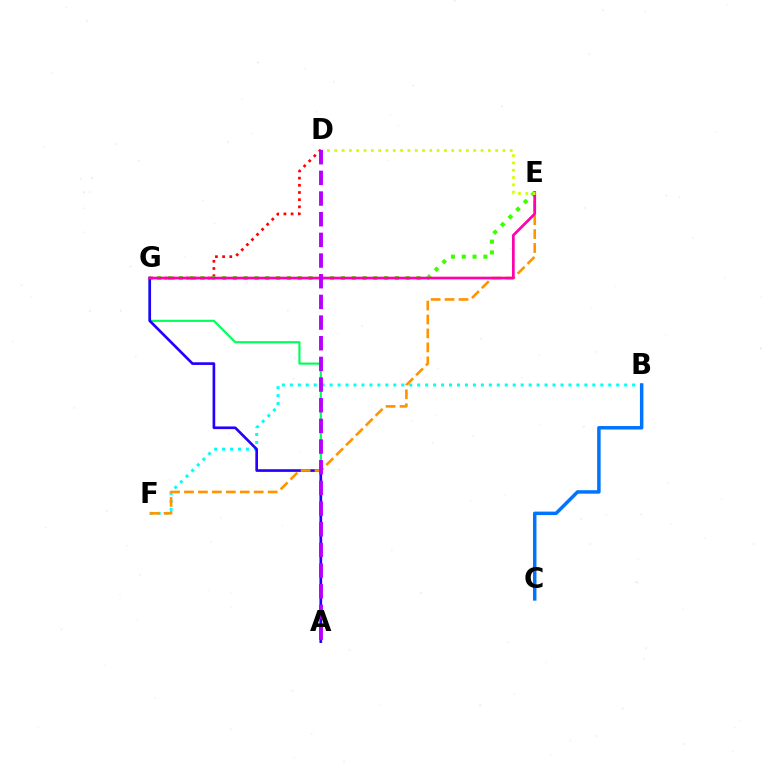{('B', 'F'): [{'color': '#00fff6', 'line_style': 'dotted', 'thickness': 2.16}], ('D', 'G'): [{'color': '#ff0000', 'line_style': 'dotted', 'thickness': 1.95}], ('A', 'G'): [{'color': '#00ff5c', 'line_style': 'solid', 'thickness': 1.55}, {'color': '#2500ff', 'line_style': 'solid', 'thickness': 1.92}], ('B', 'C'): [{'color': '#0074ff', 'line_style': 'solid', 'thickness': 2.51}], ('E', 'G'): [{'color': '#3dff00', 'line_style': 'dotted', 'thickness': 2.94}, {'color': '#ff00ac', 'line_style': 'solid', 'thickness': 1.96}], ('E', 'F'): [{'color': '#ff9400', 'line_style': 'dashed', 'thickness': 1.89}], ('D', 'E'): [{'color': '#d1ff00', 'line_style': 'dotted', 'thickness': 1.99}], ('A', 'D'): [{'color': '#b900ff', 'line_style': 'dashed', 'thickness': 2.81}]}